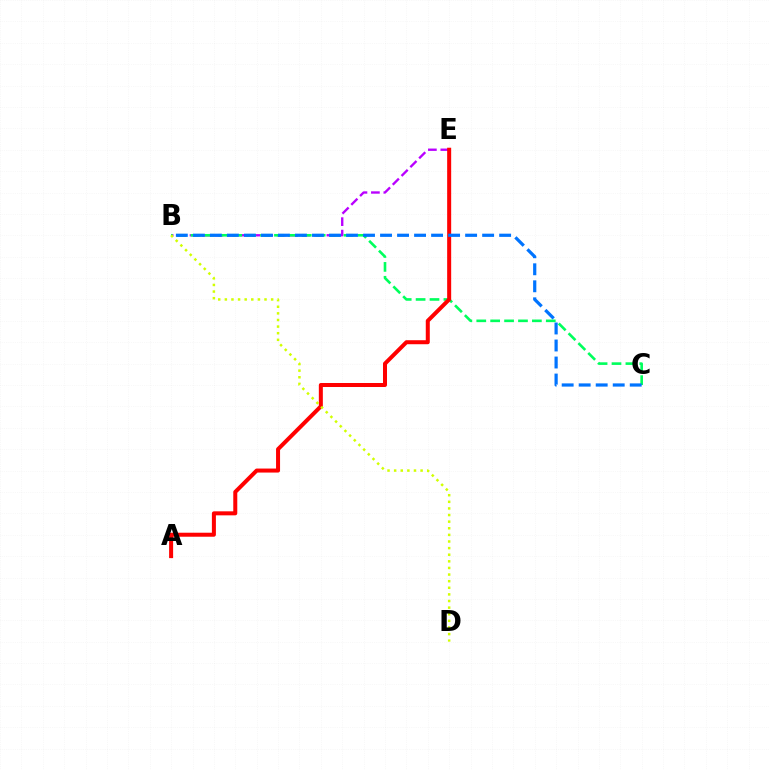{('B', 'E'): [{'color': '#b900ff', 'line_style': 'dashed', 'thickness': 1.69}], ('B', 'C'): [{'color': '#00ff5c', 'line_style': 'dashed', 'thickness': 1.89}, {'color': '#0074ff', 'line_style': 'dashed', 'thickness': 2.31}], ('A', 'E'): [{'color': '#ff0000', 'line_style': 'solid', 'thickness': 2.89}], ('B', 'D'): [{'color': '#d1ff00', 'line_style': 'dotted', 'thickness': 1.8}]}